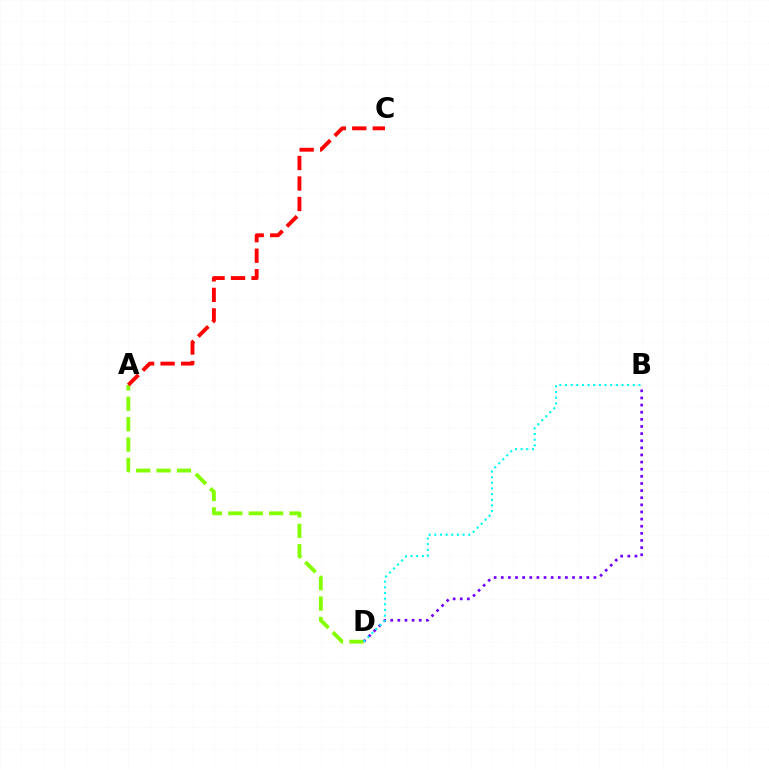{('A', 'D'): [{'color': '#84ff00', 'line_style': 'dashed', 'thickness': 2.77}], ('A', 'C'): [{'color': '#ff0000', 'line_style': 'dashed', 'thickness': 2.78}], ('B', 'D'): [{'color': '#7200ff', 'line_style': 'dotted', 'thickness': 1.94}, {'color': '#00fff6', 'line_style': 'dotted', 'thickness': 1.53}]}